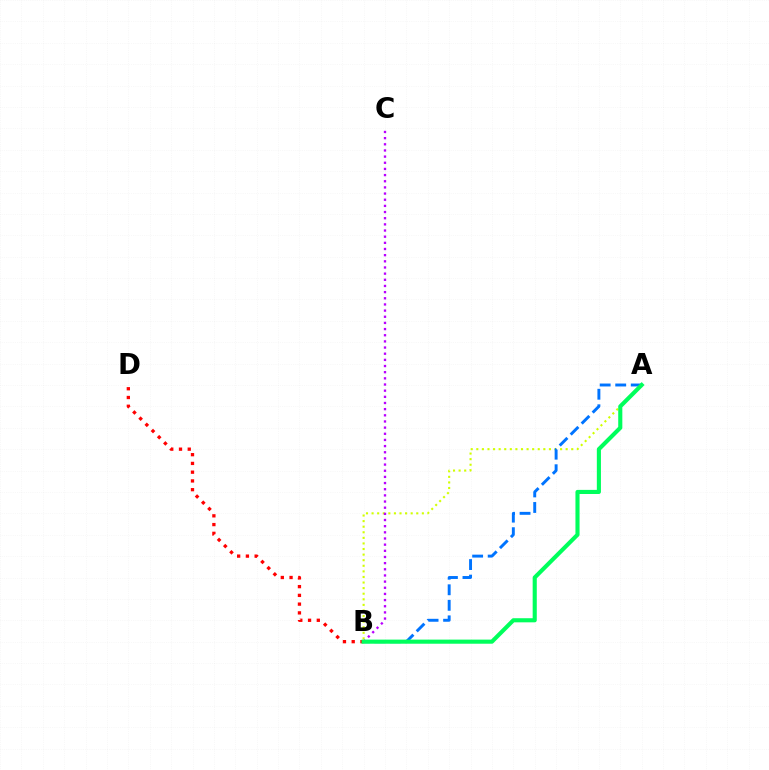{('B', 'D'): [{'color': '#ff0000', 'line_style': 'dotted', 'thickness': 2.38}], ('A', 'B'): [{'color': '#d1ff00', 'line_style': 'dotted', 'thickness': 1.52}, {'color': '#0074ff', 'line_style': 'dashed', 'thickness': 2.11}, {'color': '#00ff5c', 'line_style': 'solid', 'thickness': 2.96}], ('B', 'C'): [{'color': '#b900ff', 'line_style': 'dotted', 'thickness': 1.67}]}